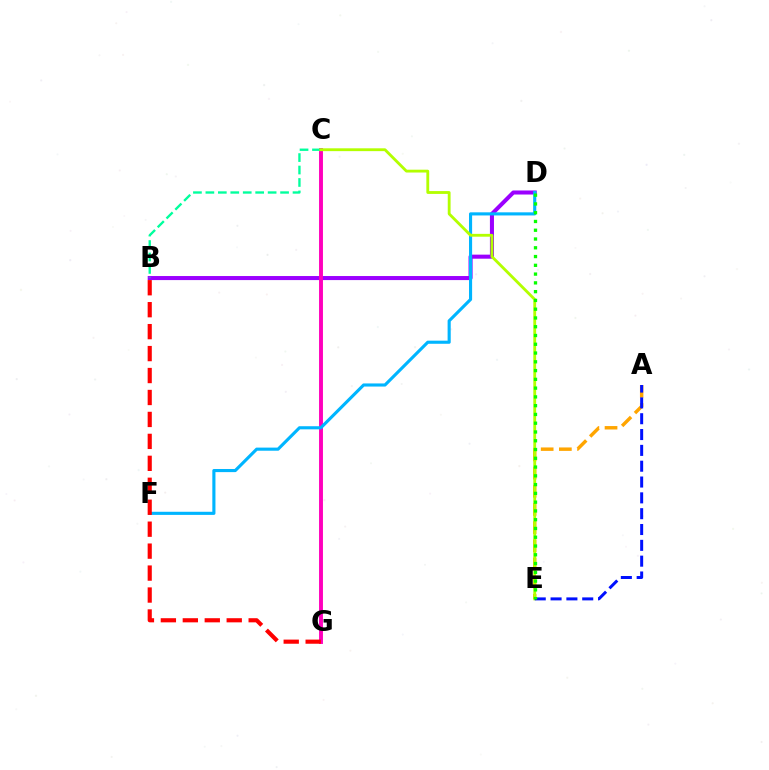{('B', 'D'): [{'color': '#9b00ff', 'line_style': 'solid', 'thickness': 2.92}], ('C', 'G'): [{'color': '#ff00bd', 'line_style': 'solid', 'thickness': 2.81}], ('A', 'E'): [{'color': '#ffa500', 'line_style': 'dashed', 'thickness': 2.47}, {'color': '#0010ff', 'line_style': 'dashed', 'thickness': 2.15}], ('D', 'F'): [{'color': '#00b5ff', 'line_style': 'solid', 'thickness': 2.25}], ('B', 'C'): [{'color': '#00ff9d', 'line_style': 'dashed', 'thickness': 1.69}], ('C', 'E'): [{'color': '#b3ff00', 'line_style': 'solid', 'thickness': 2.04}], ('B', 'G'): [{'color': '#ff0000', 'line_style': 'dashed', 'thickness': 2.98}], ('D', 'E'): [{'color': '#08ff00', 'line_style': 'dotted', 'thickness': 2.38}]}